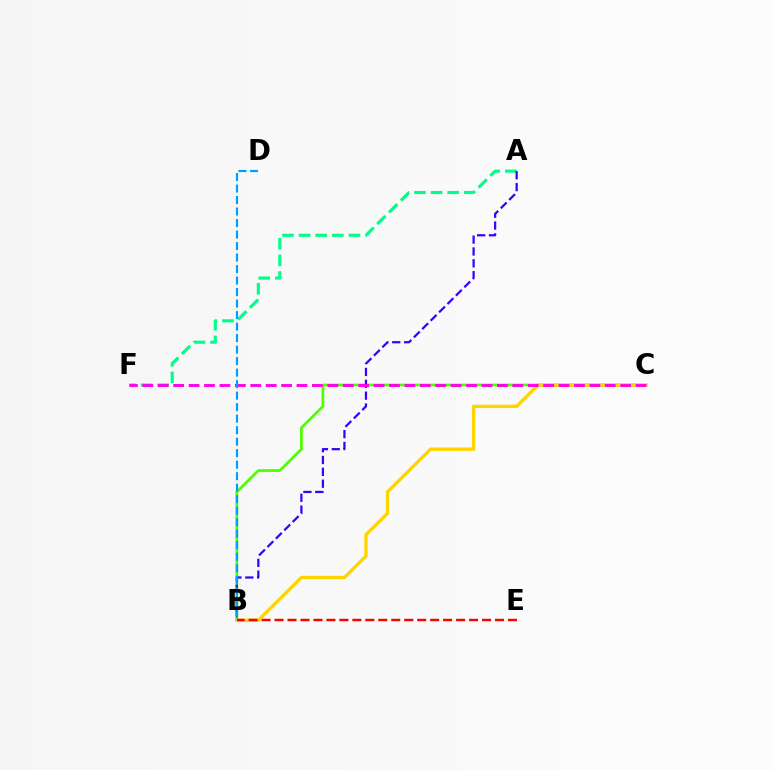{('B', 'C'): [{'color': '#4fff00', 'line_style': 'solid', 'thickness': 1.99}, {'color': '#ffd500', 'line_style': 'solid', 'thickness': 2.43}], ('A', 'F'): [{'color': '#00ff86', 'line_style': 'dashed', 'thickness': 2.26}], ('B', 'E'): [{'color': '#ff0000', 'line_style': 'dashed', 'thickness': 1.76}], ('A', 'B'): [{'color': '#3700ff', 'line_style': 'dashed', 'thickness': 1.61}], ('C', 'F'): [{'color': '#ff00ed', 'line_style': 'dashed', 'thickness': 2.09}], ('B', 'D'): [{'color': '#009eff', 'line_style': 'dashed', 'thickness': 1.56}]}